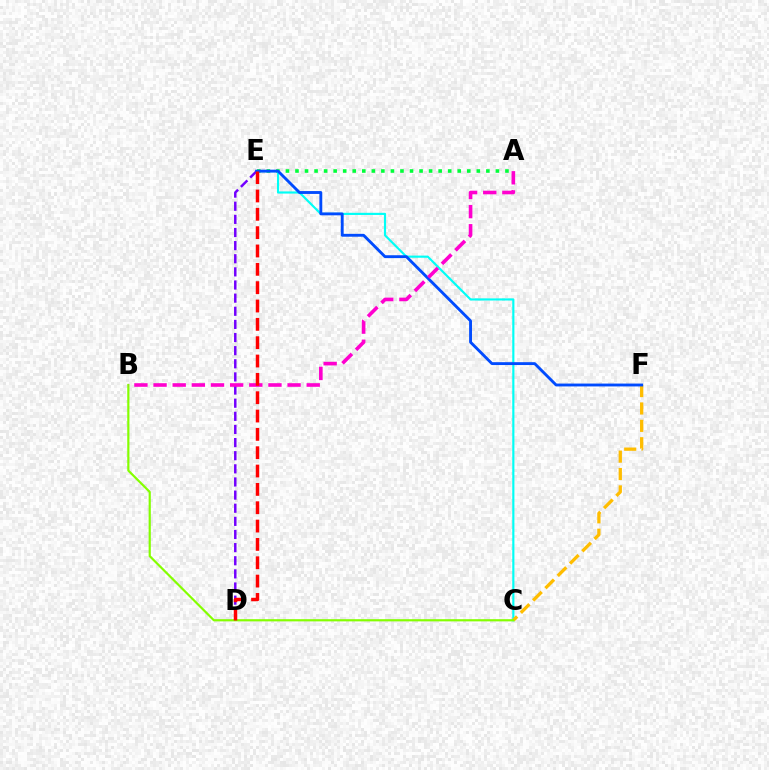{('A', 'E'): [{'color': '#00ff39', 'line_style': 'dotted', 'thickness': 2.59}], ('C', 'E'): [{'color': '#00fff6', 'line_style': 'solid', 'thickness': 1.55}], ('C', 'F'): [{'color': '#ffbd00', 'line_style': 'dashed', 'thickness': 2.36}], ('D', 'E'): [{'color': '#7200ff', 'line_style': 'dashed', 'thickness': 1.78}, {'color': '#ff0000', 'line_style': 'dashed', 'thickness': 2.49}], ('E', 'F'): [{'color': '#004bff', 'line_style': 'solid', 'thickness': 2.06}], ('B', 'C'): [{'color': '#84ff00', 'line_style': 'solid', 'thickness': 1.57}], ('A', 'B'): [{'color': '#ff00cf', 'line_style': 'dashed', 'thickness': 2.6}]}